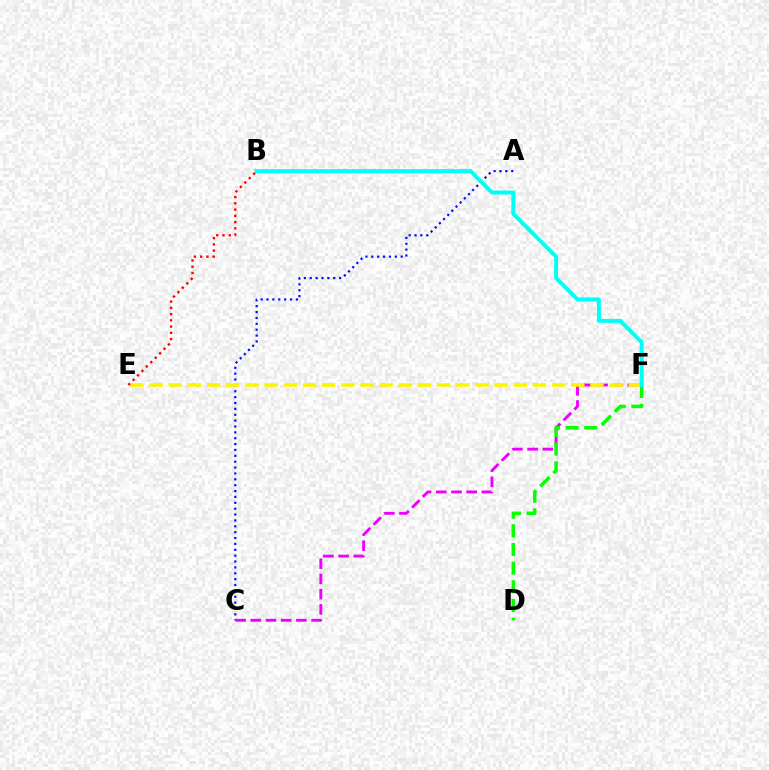{('A', 'C'): [{'color': '#0010ff', 'line_style': 'dotted', 'thickness': 1.6}], ('C', 'F'): [{'color': '#ee00ff', 'line_style': 'dashed', 'thickness': 2.06}], ('D', 'F'): [{'color': '#08ff00', 'line_style': 'dashed', 'thickness': 2.54}], ('E', 'F'): [{'color': '#fcf500', 'line_style': 'dashed', 'thickness': 2.6}], ('B', 'F'): [{'color': '#00fff6', 'line_style': 'solid', 'thickness': 2.86}], ('B', 'E'): [{'color': '#ff0000', 'line_style': 'dotted', 'thickness': 1.7}]}